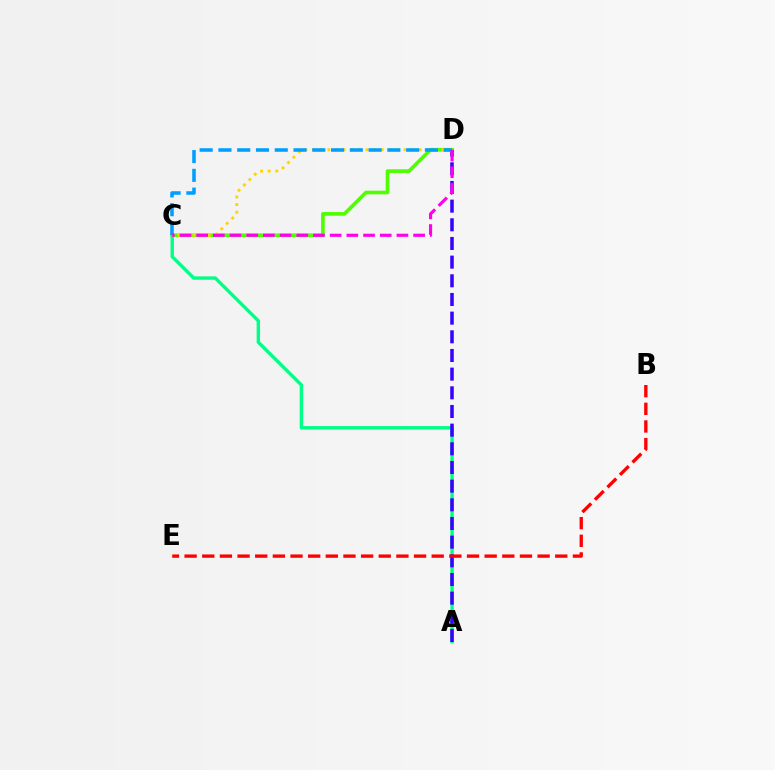{('C', 'D'): [{'color': '#4fff00', 'line_style': 'solid', 'thickness': 2.63}, {'color': '#ffd500', 'line_style': 'dotted', 'thickness': 2.07}, {'color': '#009eff', 'line_style': 'dashed', 'thickness': 2.55}, {'color': '#ff00ed', 'line_style': 'dashed', 'thickness': 2.27}], ('A', 'C'): [{'color': '#00ff86', 'line_style': 'solid', 'thickness': 2.44}], ('A', 'D'): [{'color': '#3700ff', 'line_style': 'dashed', 'thickness': 2.54}], ('B', 'E'): [{'color': '#ff0000', 'line_style': 'dashed', 'thickness': 2.4}]}